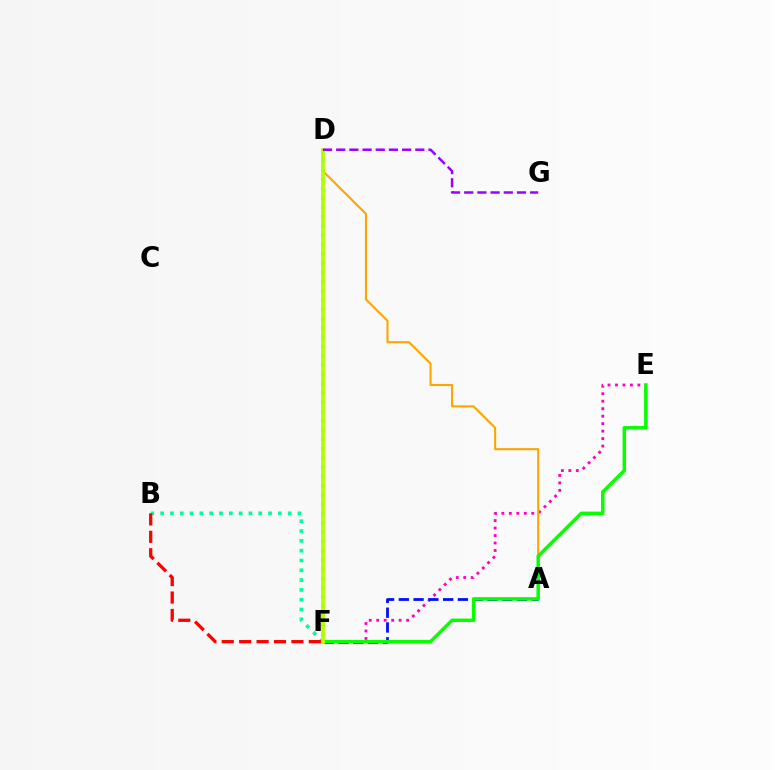{('D', 'F'): [{'color': '#00b5ff', 'line_style': 'dotted', 'thickness': 2.52}, {'color': '#b3ff00', 'line_style': 'solid', 'thickness': 2.69}], ('E', 'F'): [{'color': '#ff00bd', 'line_style': 'dotted', 'thickness': 2.03}, {'color': '#08ff00', 'line_style': 'solid', 'thickness': 2.5}], ('A', 'D'): [{'color': '#ffa500', 'line_style': 'solid', 'thickness': 1.51}], ('A', 'F'): [{'color': '#0010ff', 'line_style': 'dashed', 'thickness': 2.01}], ('B', 'F'): [{'color': '#00ff9d', 'line_style': 'dotted', 'thickness': 2.67}, {'color': '#ff0000', 'line_style': 'dashed', 'thickness': 2.37}], ('D', 'G'): [{'color': '#9b00ff', 'line_style': 'dashed', 'thickness': 1.79}]}